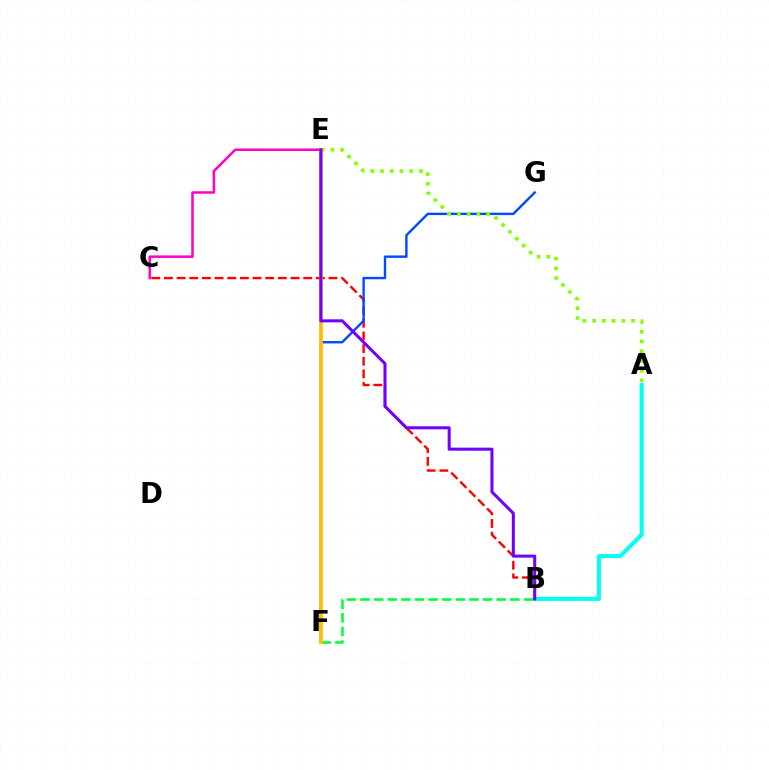{('B', 'C'): [{'color': '#ff0000', 'line_style': 'dashed', 'thickness': 1.72}], ('F', 'G'): [{'color': '#004bff', 'line_style': 'solid', 'thickness': 1.73}], ('A', 'E'): [{'color': '#84ff00', 'line_style': 'dotted', 'thickness': 2.65}], ('C', 'E'): [{'color': '#ff00cf', 'line_style': 'solid', 'thickness': 1.81}], ('B', 'F'): [{'color': '#00ff39', 'line_style': 'dashed', 'thickness': 1.85}], ('A', 'B'): [{'color': '#00fff6', 'line_style': 'solid', 'thickness': 2.91}], ('E', 'F'): [{'color': '#ffbd00', 'line_style': 'solid', 'thickness': 2.66}], ('B', 'E'): [{'color': '#7200ff', 'line_style': 'solid', 'thickness': 2.19}]}